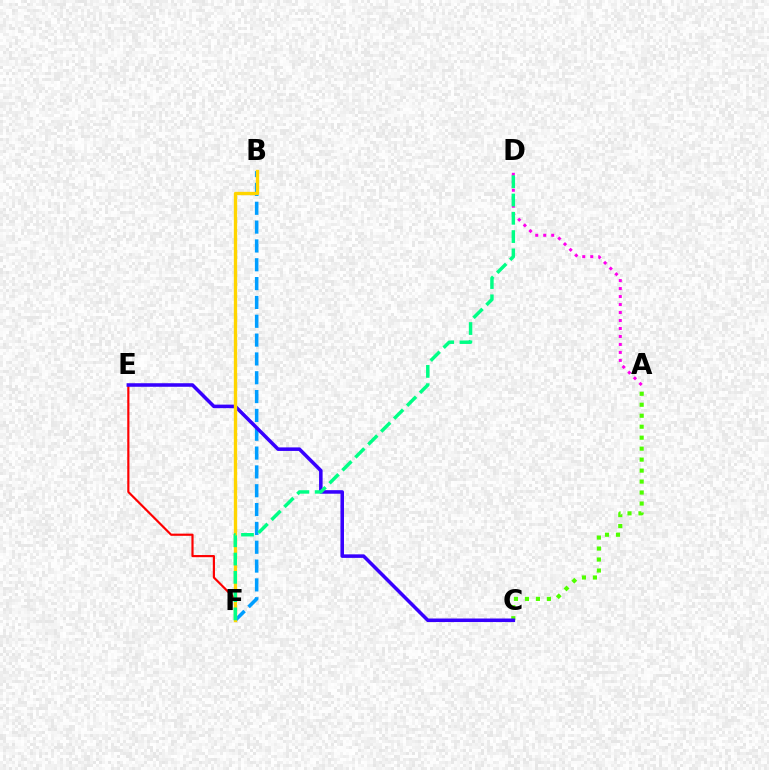{('B', 'F'): [{'color': '#009eff', 'line_style': 'dashed', 'thickness': 2.56}, {'color': '#ffd500', 'line_style': 'solid', 'thickness': 2.4}], ('A', 'C'): [{'color': '#4fff00', 'line_style': 'dotted', 'thickness': 2.98}], ('E', 'F'): [{'color': '#ff0000', 'line_style': 'solid', 'thickness': 1.56}], ('A', 'D'): [{'color': '#ff00ed', 'line_style': 'dotted', 'thickness': 2.17}], ('C', 'E'): [{'color': '#3700ff', 'line_style': 'solid', 'thickness': 2.55}], ('D', 'F'): [{'color': '#00ff86', 'line_style': 'dashed', 'thickness': 2.48}]}